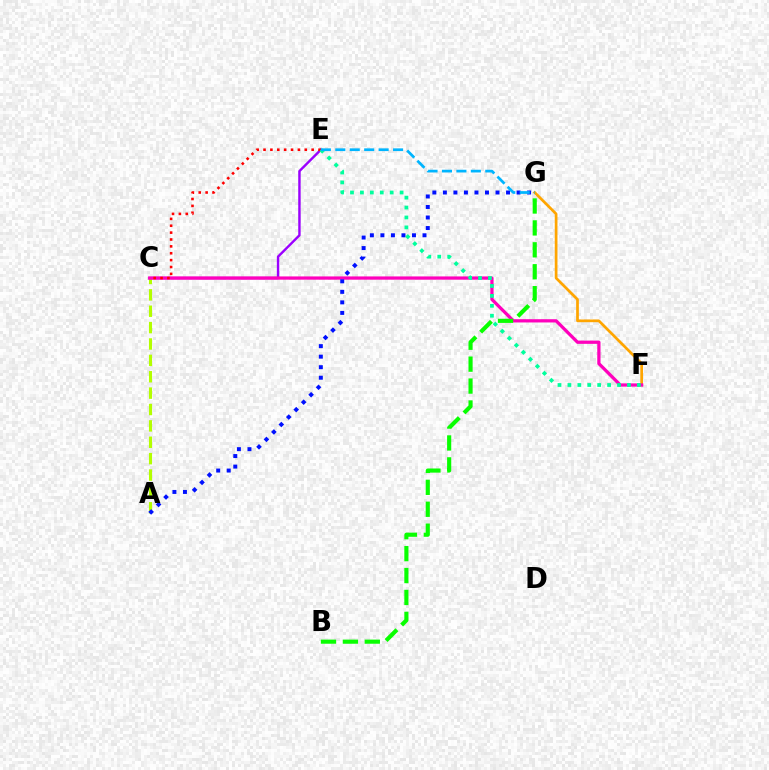{('A', 'C'): [{'color': '#b3ff00', 'line_style': 'dashed', 'thickness': 2.23}], ('F', 'G'): [{'color': '#ffa500', 'line_style': 'solid', 'thickness': 1.95}], ('C', 'E'): [{'color': '#9b00ff', 'line_style': 'solid', 'thickness': 1.73}, {'color': '#ff0000', 'line_style': 'dotted', 'thickness': 1.87}], ('C', 'F'): [{'color': '#ff00bd', 'line_style': 'solid', 'thickness': 2.34}], ('A', 'G'): [{'color': '#0010ff', 'line_style': 'dotted', 'thickness': 2.86}], ('B', 'G'): [{'color': '#08ff00', 'line_style': 'dashed', 'thickness': 2.98}], ('E', 'F'): [{'color': '#00ff9d', 'line_style': 'dotted', 'thickness': 2.7}], ('E', 'G'): [{'color': '#00b5ff', 'line_style': 'dashed', 'thickness': 1.96}]}